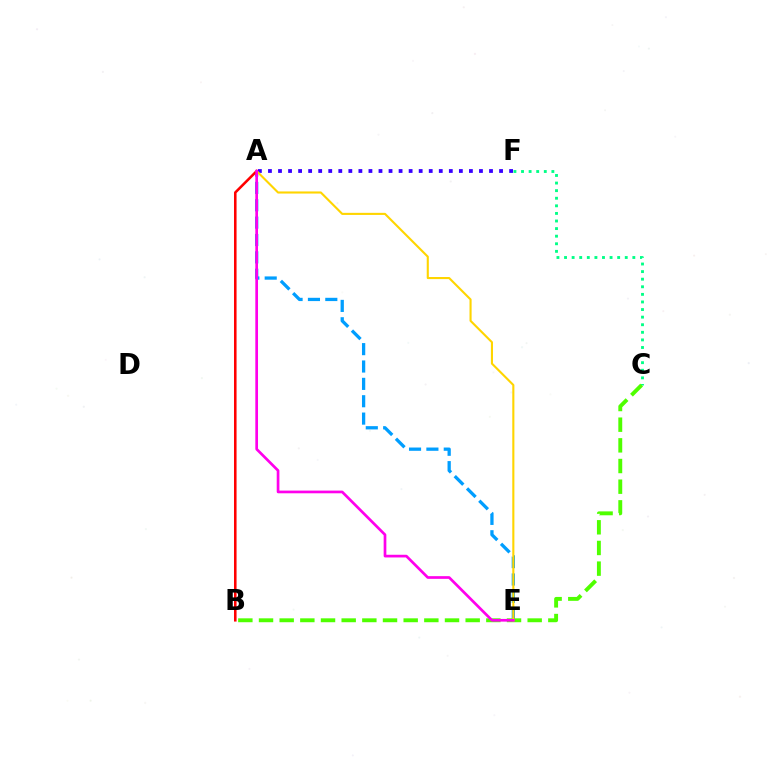{('A', 'F'): [{'color': '#3700ff', 'line_style': 'dotted', 'thickness': 2.73}], ('A', 'E'): [{'color': '#009eff', 'line_style': 'dashed', 'thickness': 2.36}, {'color': '#ffd500', 'line_style': 'solid', 'thickness': 1.52}, {'color': '#ff00ed', 'line_style': 'solid', 'thickness': 1.94}], ('A', 'B'): [{'color': '#ff0000', 'line_style': 'solid', 'thickness': 1.84}], ('C', 'F'): [{'color': '#00ff86', 'line_style': 'dotted', 'thickness': 2.06}], ('B', 'C'): [{'color': '#4fff00', 'line_style': 'dashed', 'thickness': 2.81}]}